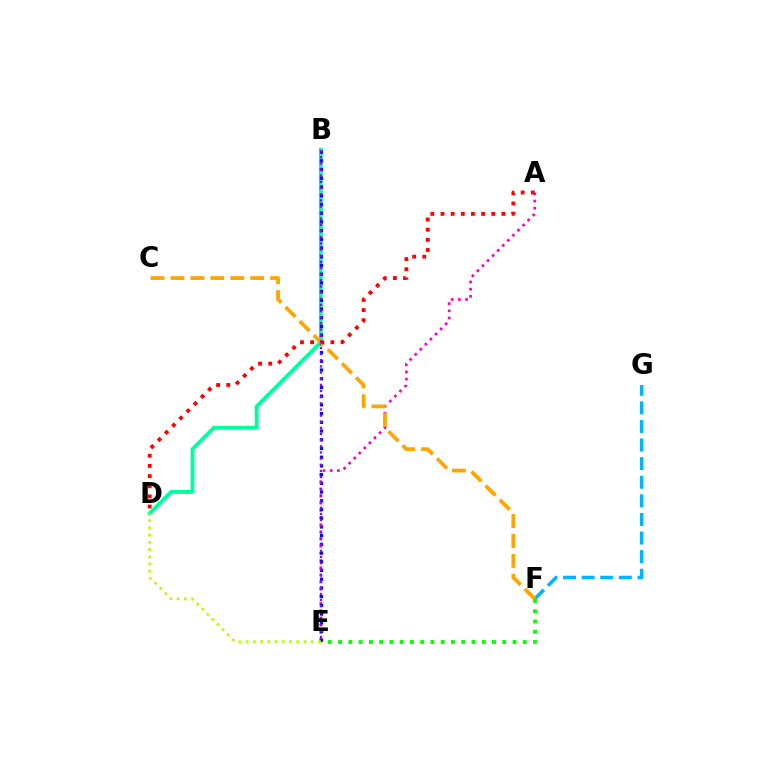{('B', 'D'): [{'color': '#00ff9d', 'line_style': 'solid', 'thickness': 2.77}], ('F', 'G'): [{'color': '#00b5ff', 'line_style': 'dashed', 'thickness': 2.53}], ('A', 'E'): [{'color': '#ff00bd', 'line_style': 'dotted', 'thickness': 1.95}], ('E', 'F'): [{'color': '#08ff00', 'line_style': 'dotted', 'thickness': 2.79}], ('B', 'E'): [{'color': '#0010ff', 'line_style': 'dotted', 'thickness': 2.37}, {'color': '#9b00ff', 'line_style': 'dotted', 'thickness': 1.67}], ('D', 'E'): [{'color': '#b3ff00', 'line_style': 'dotted', 'thickness': 1.97}], ('C', 'F'): [{'color': '#ffa500', 'line_style': 'dashed', 'thickness': 2.71}], ('A', 'D'): [{'color': '#ff0000', 'line_style': 'dotted', 'thickness': 2.76}]}